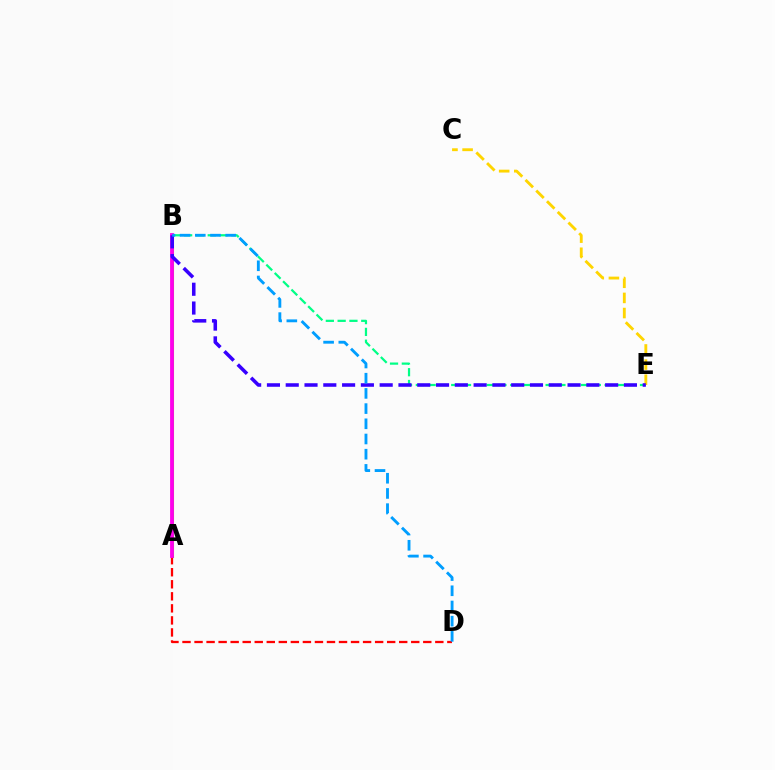{('A', 'B'): [{'color': '#4fff00', 'line_style': 'solid', 'thickness': 2.21}, {'color': '#ff00ed', 'line_style': 'solid', 'thickness': 2.74}], ('A', 'D'): [{'color': '#ff0000', 'line_style': 'dashed', 'thickness': 1.64}], ('B', 'E'): [{'color': '#00ff86', 'line_style': 'dashed', 'thickness': 1.6}, {'color': '#3700ff', 'line_style': 'dashed', 'thickness': 2.55}], ('C', 'E'): [{'color': '#ffd500', 'line_style': 'dashed', 'thickness': 2.06}], ('B', 'D'): [{'color': '#009eff', 'line_style': 'dashed', 'thickness': 2.06}]}